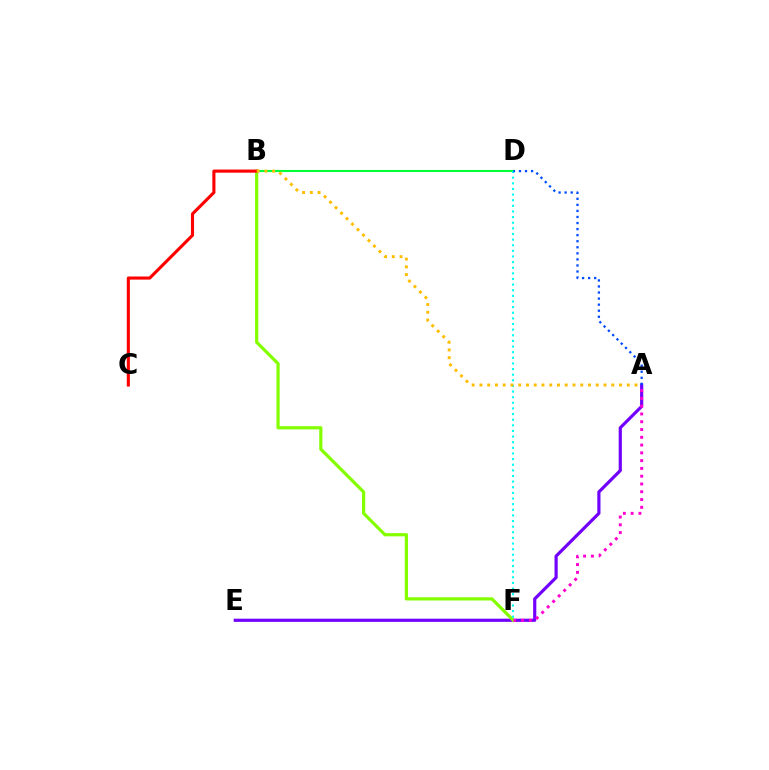{('A', 'E'): [{'color': '#7200ff', 'line_style': 'solid', 'thickness': 2.28}], ('B', 'D'): [{'color': '#00ff39', 'line_style': 'solid', 'thickness': 1.51}], ('B', 'F'): [{'color': '#84ff00', 'line_style': 'solid', 'thickness': 2.31}], ('B', 'C'): [{'color': '#ff0000', 'line_style': 'solid', 'thickness': 2.24}], ('A', 'F'): [{'color': '#ff00cf', 'line_style': 'dotted', 'thickness': 2.11}], ('D', 'F'): [{'color': '#00fff6', 'line_style': 'dotted', 'thickness': 1.53}], ('A', 'B'): [{'color': '#ffbd00', 'line_style': 'dotted', 'thickness': 2.11}], ('A', 'D'): [{'color': '#004bff', 'line_style': 'dotted', 'thickness': 1.65}]}